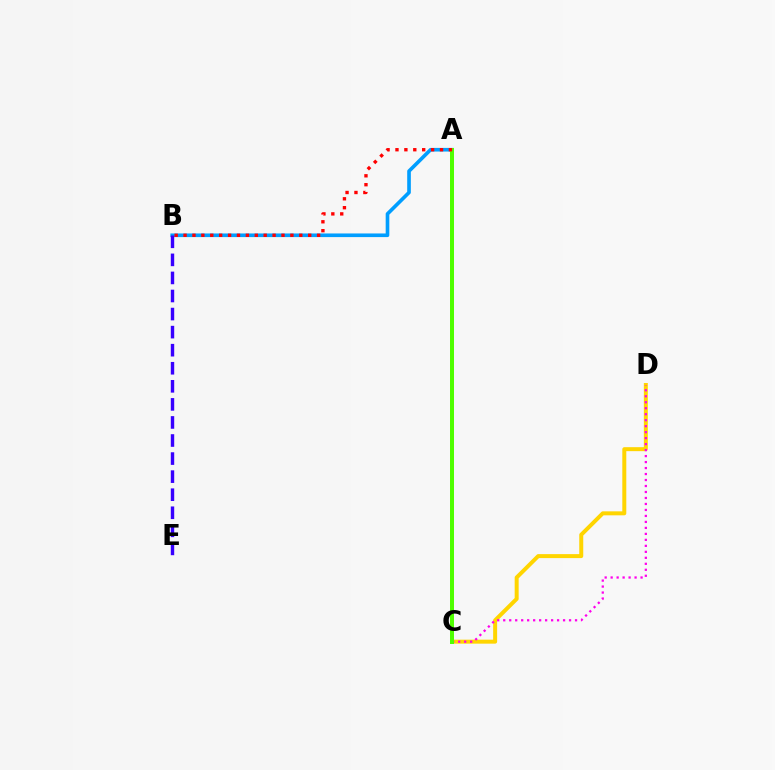{('C', 'D'): [{'color': '#ffd500', 'line_style': 'solid', 'thickness': 2.87}, {'color': '#ff00ed', 'line_style': 'dotted', 'thickness': 1.63}], ('A', 'C'): [{'color': '#00ff86', 'line_style': 'dotted', 'thickness': 2.87}, {'color': '#4fff00', 'line_style': 'solid', 'thickness': 2.88}], ('A', 'B'): [{'color': '#009eff', 'line_style': 'solid', 'thickness': 2.62}, {'color': '#ff0000', 'line_style': 'dotted', 'thickness': 2.42}], ('B', 'E'): [{'color': '#3700ff', 'line_style': 'dashed', 'thickness': 2.45}]}